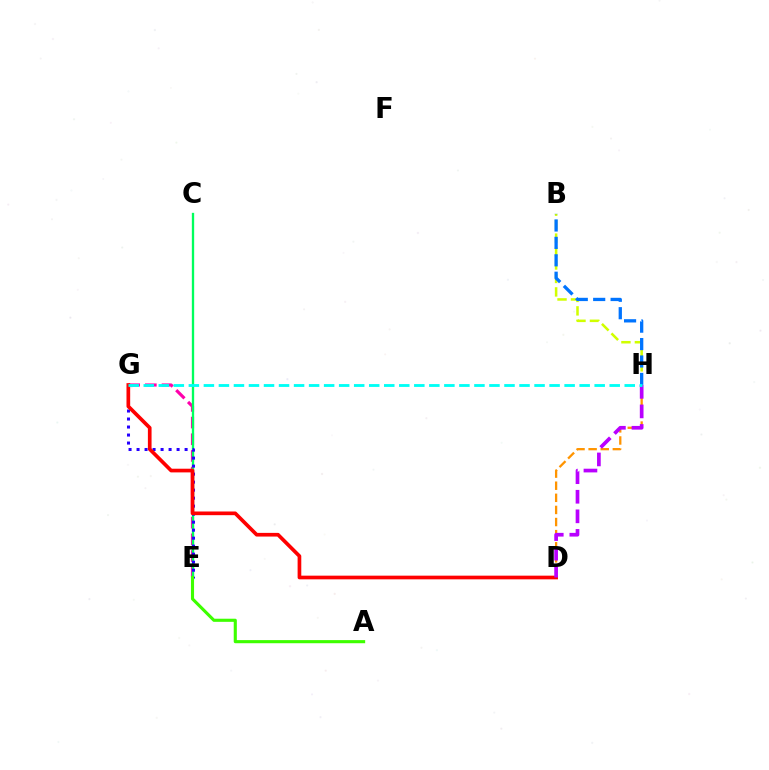{('E', 'G'): [{'color': '#ff00ac', 'line_style': 'dashed', 'thickness': 2.27}, {'color': '#2500ff', 'line_style': 'dotted', 'thickness': 2.18}], ('B', 'H'): [{'color': '#d1ff00', 'line_style': 'dashed', 'thickness': 1.83}, {'color': '#0074ff', 'line_style': 'dashed', 'thickness': 2.37}], ('D', 'H'): [{'color': '#ff9400', 'line_style': 'dashed', 'thickness': 1.64}, {'color': '#b900ff', 'line_style': 'dashed', 'thickness': 2.66}], ('C', 'E'): [{'color': '#00ff5c', 'line_style': 'solid', 'thickness': 1.67}], ('D', 'G'): [{'color': '#ff0000', 'line_style': 'solid', 'thickness': 2.65}], ('A', 'E'): [{'color': '#3dff00', 'line_style': 'solid', 'thickness': 2.24}], ('G', 'H'): [{'color': '#00fff6', 'line_style': 'dashed', 'thickness': 2.04}]}